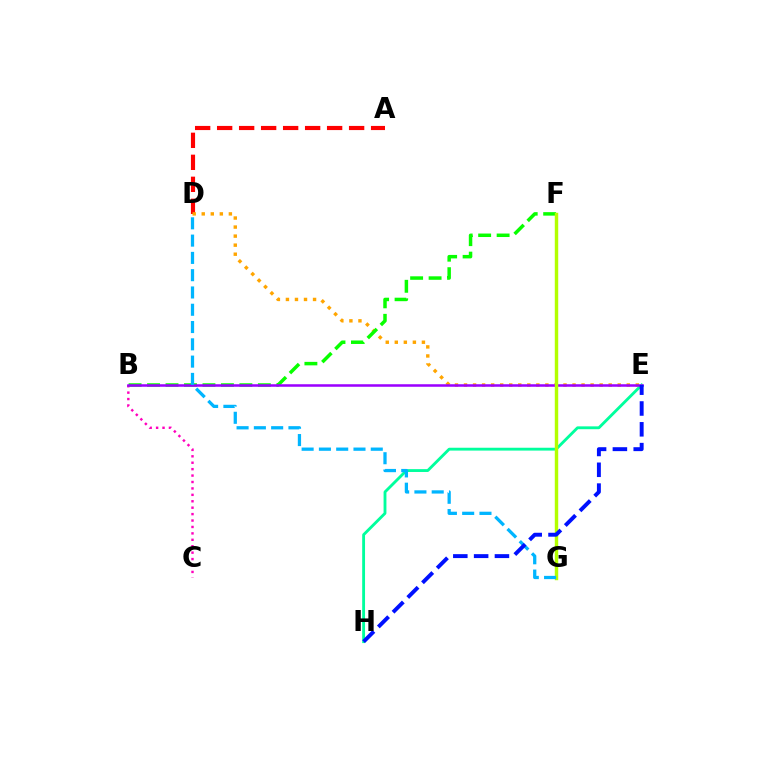{('A', 'D'): [{'color': '#ff0000', 'line_style': 'dashed', 'thickness': 2.99}], ('D', 'E'): [{'color': '#ffa500', 'line_style': 'dotted', 'thickness': 2.46}], ('E', 'H'): [{'color': '#00ff9d', 'line_style': 'solid', 'thickness': 2.05}, {'color': '#0010ff', 'line_style': 'dashed', 'thickness': 2.83}], ('B', 'C'): [{'color': '#ff00bd', 'line_style': 'dotted', 'thickness': 1.75}], ('B', 'F'): [{'color': '#08ff00', 'line_style': 'dashed', 'thickness': 2.51}], ('B', 'E'): [{'color': '#9b00ff', 'line_style': 'solid', 'thickness': 1.82}], ('F', 'G'): [{'color': '#b3ff00', 'line_style': 'solid', 'thickness': 2.47}], ('D', 'G'): [{'color': '#00b5ff', 'line_style': 'dashed', 'thickness': 2.35}]}